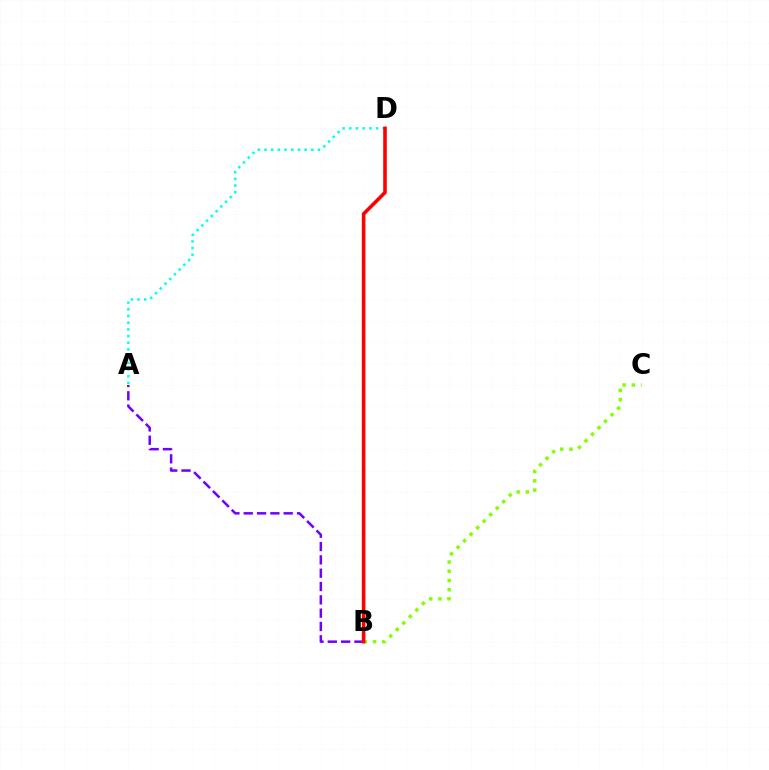{('A', 'D'): [{'color': '#00fff6', 'line_style': 'dotted', 'thickness': 1.82}], ('A', 'B'): [{'color': '#7200ff', 'line_style': 'dashed', 'thickness': 1.81}], ('B', 'C'): [{'color': '#84ff00', 'line_style': 'dotted', 'thickness': 2.51}], ('B', 'D'): [{'color': '#ff0000', 'line_style': 'solid', 'thickness': 2.58}]}